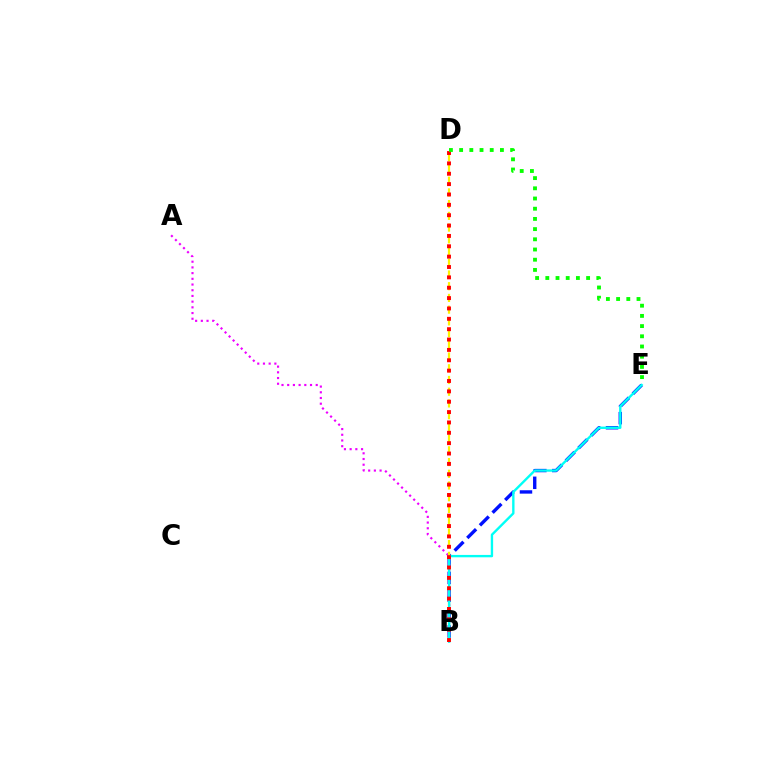{('B', 'E'): [{'color': '#0010ff', 'line_style': 'dashed', 'thickness': 2.43}, {'color': '#00fff6', 'line_style': 'solid', 'thickness': 1.71}], ('A', 'B'): [{'color': '#ee00ff', 'line_style': 'dotted', 'thickness': 1.55}], ('B', 'D'): [{'color': '#fcf500', 'line_style': 'dashed', 'thickness': 1.59}, {'color': '#ff0000', 'line_style': 'dotted', 'thickness': 2.82}], ('D', 'E'): [{'color': '#08ff00', 'line_style': 'dotted', 'thickness': 2.77}]}